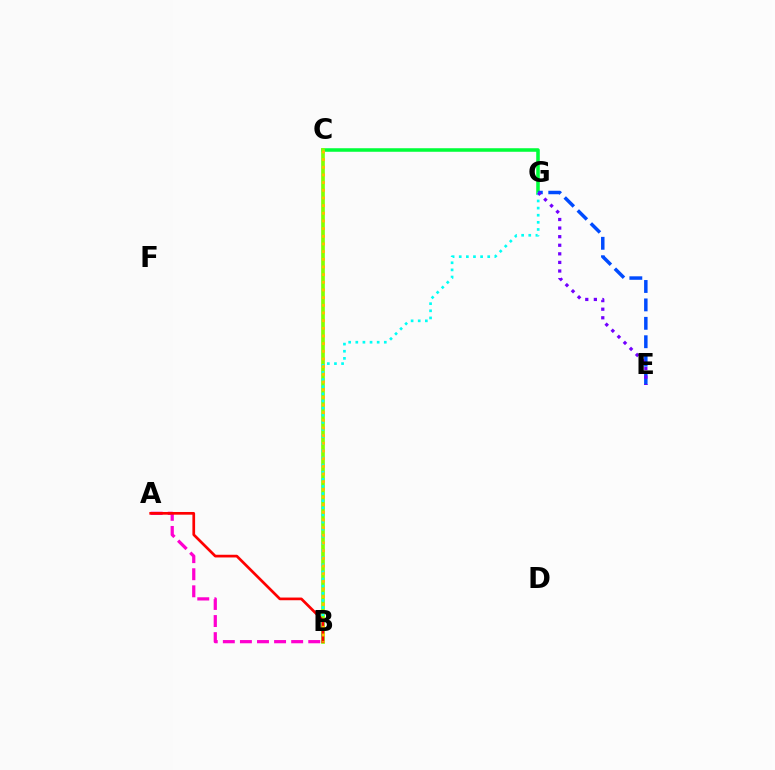{('C', 'G'): [{'color': '#00ff39', 'line_style': 'solid', 'thickness': 2.55}], ('B', 'C'): [{'color': '#84ff00', 'line_style': 'solid', 'thickness': 2.66}, {'color': '#ffbd00', 'line_style': 'dotted', 'thickness': 2.08}], ('B', 'G'): [{'color': '#00fff6', 'line_style': 'dotted', 'thickness': 1.94}], ('A', 'B'): [{'color': '#ff00cf', 'line_style': 'dashed', 'thickness': 2.32}, {'color': '#ff0000', 'line_style': 'solid', 'thickness': 1.95}], ('E', 'G'): [{'color': '#004bff', 'line_style': 'dashed', 'thickness': 2.5}, {'color': '#7200ff', 'line_style': 'dotted', 'thickness': 2.33}]}